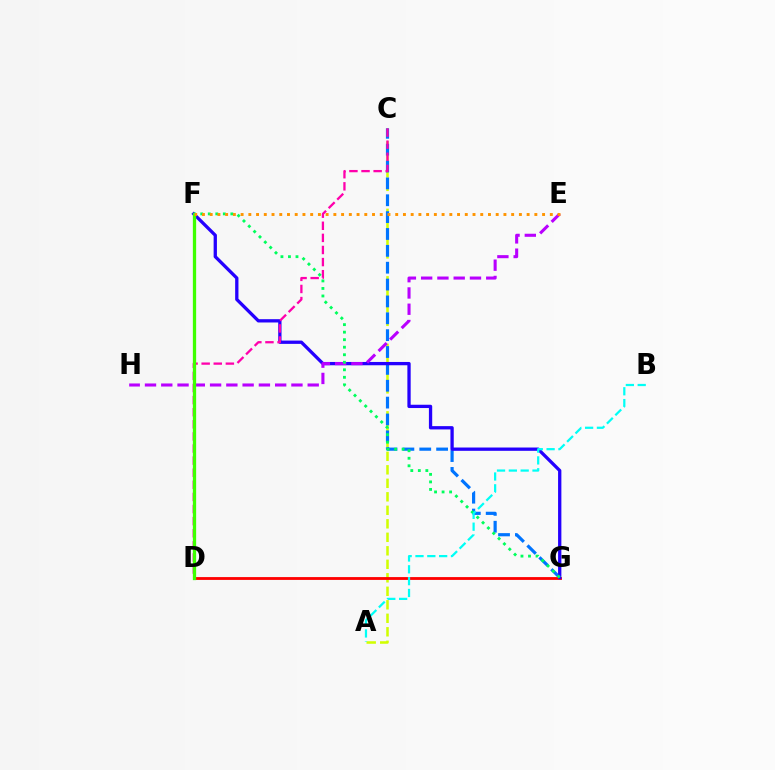{('A', 'C'): [{'color': '#d1ff00', 'line_style': 'dashed', 'thickness': 1.83}], ('C', 'G'): [{'color': '#0074ff', 'line_style': 'dashed', 'thickness': 2.29}], ('D', 'G'): [{'color': '#ff0000', 'line_style': 'solid', 'thickness': 2.03}], ('F', 'G'): [{'color': '#2500ff', 'line_style': 'solid', 'thickness': 2.37}, {'color': '#00ff5c', 'line_style': 'dotted', 'thickness': 2.04}], ('E', 'H'): [{'color': '#b900ff', 'line_style': 'dashed', 'thickness': 2.21}], ('C', 'D'): [{'color': '#ff00ac', 'line_style': 'dashed', 'thickness': 1.64}], ('D', 'F'): [{'color': '#3dff00', 'line_style': 'solid', 'thickness': 2.37}], ('A', 'B'): [{'color': '#00fff6', 'line_style': 'dashed', 'thickness': 1.61}], ('E', 'F'): [{'color': '#ff9400', 'line_style': 'dotted', 'thickness': 2.1}]}